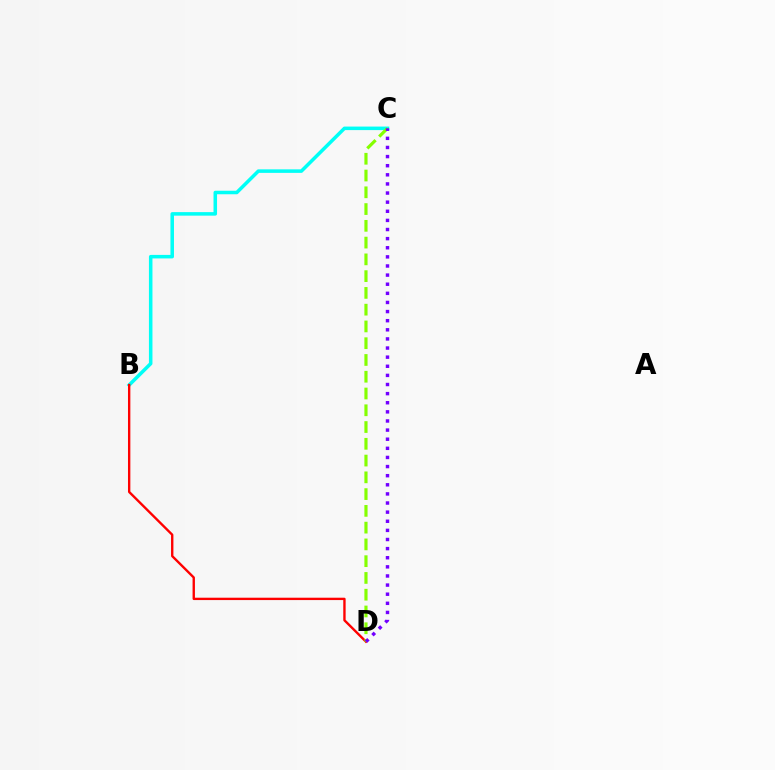{('B', 'C'): [{'color': '#00fff6', 'line_style': 'solid', 'thickness': 2.54}], ('B', 'D'): [{'color': '#ff0000', 'line_style': 'solid', 'thickness': 1.7}], ('C', 'D'): [{'color': '#84ff00', 'line_style': 'dashed', 'thickness': 2.28}, {'color': '#7200ff', 'line_style': 'dotted', 'thickness': 2.48}]}